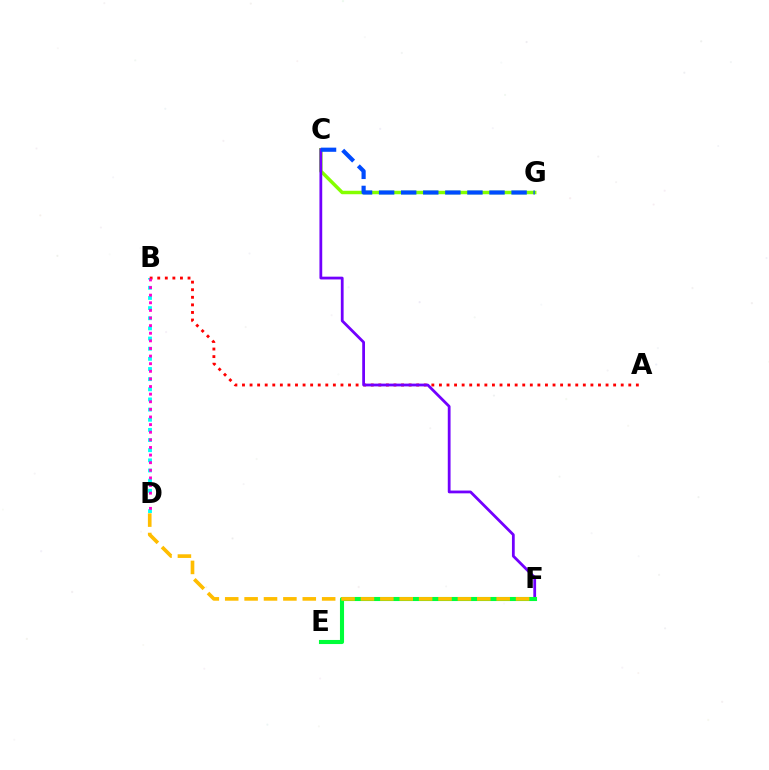{('B', 'D'): [{'color': '#00fff6', 'line_style': 'dotted', 'thickness': 2.76}, {'color': '#ff00cf', 'line_style': 'dotted', 'thickness': 2.07}], ('A', 'B'): [{'color': '#ff0000', 'line_style': 'dotted', 'thickness': 2.06}], ('C', 'G'): [{'color': '#84ff00', 'line_style': 'solid', 'thickness': 2.49}, {'color': '#004bff', 'line_style': 'dashed', 'thickness': 3.0}], ('C', 'F'): [{'color': '#7200ff', 'line_style': 'solid', 'thickness': 2.0}], ('E', 'F'): [{'color': '#00ff39', 'line_style': 'solid', 'thickness': 2.94}], ('D', 'F'): [{'color': '#ffbd00', 'line_style': 'dashed', 'thickness': 2.63}]}